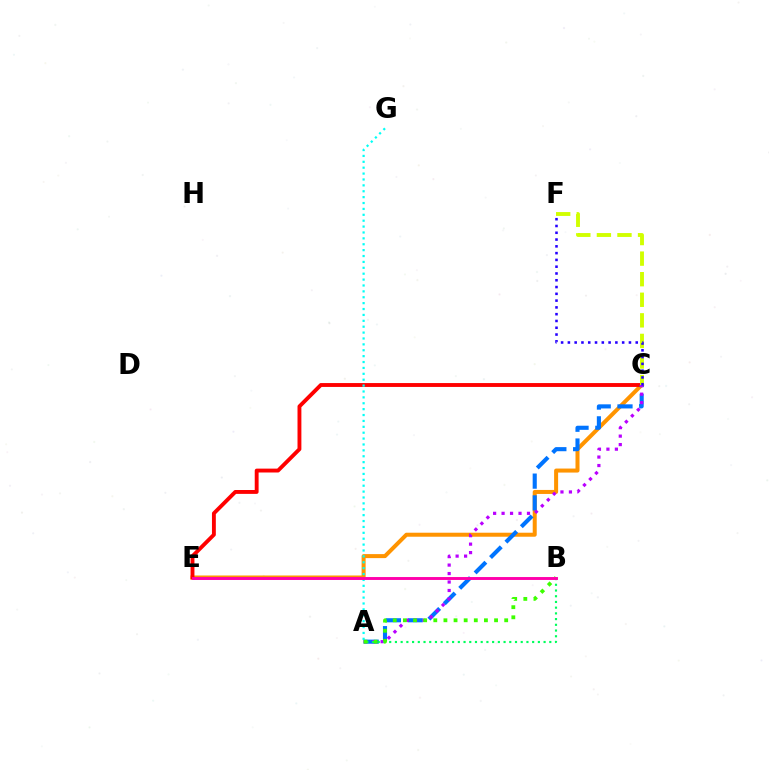{('C', 'E'): [{'color': '#ff9400', 'line_style': 'solid', 'thickness': 2.89}, {'color': '#ff0000', 'line_style': 'solid', 'thickness': 2.79}], ('A', 'C'): [{'color': '#0074ff', 'line_style': 'dashed', 'thickness': 2.96}, {'color': '#b900ff', 'line_style': 'dotted', 'thickness': 2.3}], ('A', 'B'): [{'color': '#00ff5c', 'line_style': 'dotted', 'thickness': 1.55}, {'color': '#3dff00', 'line_style': 'dotted', 'thickness': 2.75}], ('C', 'F'): [{'color': '#d1ff00', 'line_style': 'dashed', 'thickness': 2.79}, {'color': '#2500ff', 'line_style': 'dotted', 'thickness': 1.84}], ('A', 'G'): [{'color': '#00fff6', 'line_style': 'dotted', 'thickness': 1.6}], ('B', 'E'): [{'color': '#ff00ac', 'line_style': 'solid', 'thickness': 2.1}]}